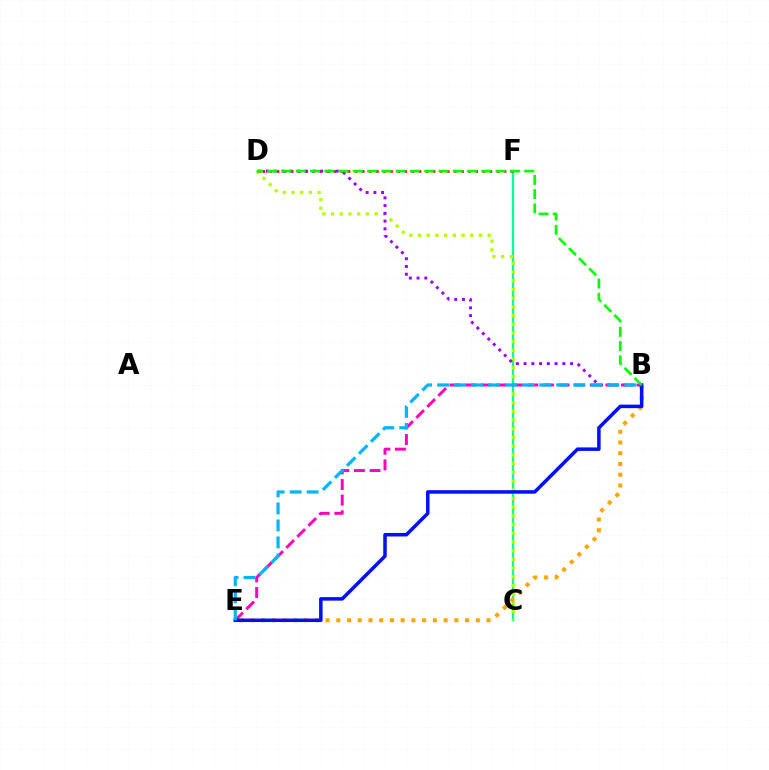{('C', 'F'): [{'color': '#00ff9d', 'line_style': 'solid', 'thickness': 1.62}], ('D', 'F'): [{'color': '#ff0000', 'line_style': 'dotted', 'thickness': 1.93}], ('C', 'D'): [{'color': '#b3ff00', 'line_style': 'dotted', 'thickness': 2.37}], ('B', 'E'): [{'color': '#ffa500', 'line_style': 'dotted', 'thickness': 2.92}, {'color': '#ff00bd', 'line_style': 'dashed', 'thickness': 2.12}, {'color': '#0010ff', 'line_style': 'solid', 'thickness': 2.53}, {'color': '#00b5ff', 'line_style': 'dashed', 'thickness': 2.31}], ('B', 'D'): [{'color': '#9b00ff', 'line_style': 'dotted', 'thickness': 2.11}, {'color': '#08ff00', 'line_style': 'dashed', 'thickness': 1.94}]}